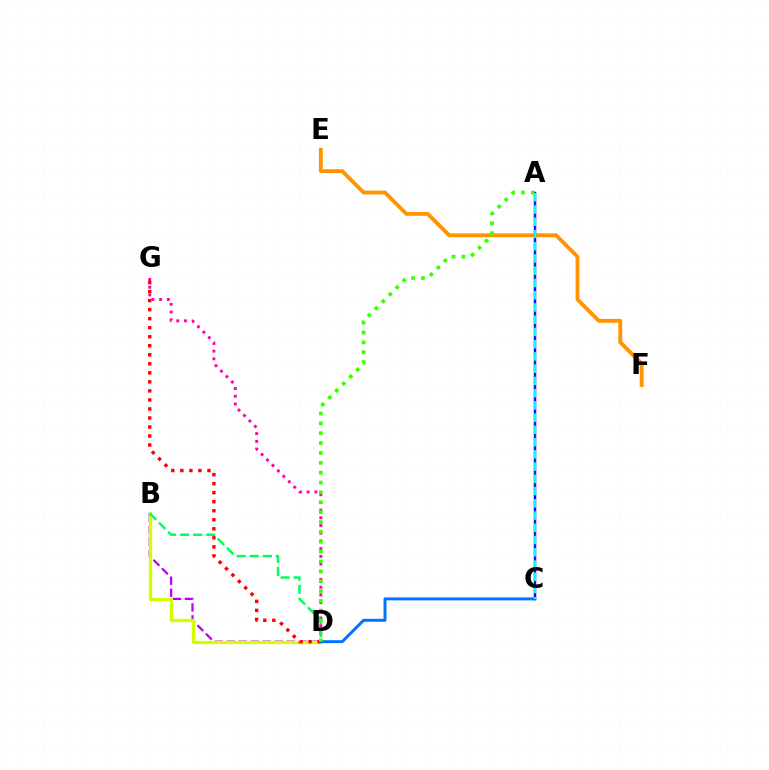{('D', 'G'): [{'color': '#ff00ac', 'line_style': 'dotted', 'thickness': 2.09}, {'color': '#ff0000', 'line_style': 'dotted', 'thickness': 2.45}], ('A', 'C'): [{'color': '#2500ff', 'line_style': 'solid', 'thickness': 1.77}, {'color': '#00fff6', 'line_style': 'dashed', 'thickness': 1.66}], ('B', 'D'): [{'color': '#b900ff', 'line_style': 'dashed', 'thickness': 1.63}, {'color': '#d1ff00', 'line_style': 'solid', 'thickness': 2.38}, {'color': '#00ff5c', 'line_style': 'dashed', 'thickness': 1.78}], ('C', 'D'): [{'color': '#0074ff', 'line_style': 'solid', 'thickness': 2.13}], ('E', 'F'): [{'color': '#ff9400', 'line_style': 'solid', 'thickness': 2.79}], ('A', 'D'): [{'color': '#3dff00', 'line_style': 'dotted', 'thickness': 2.68}]}